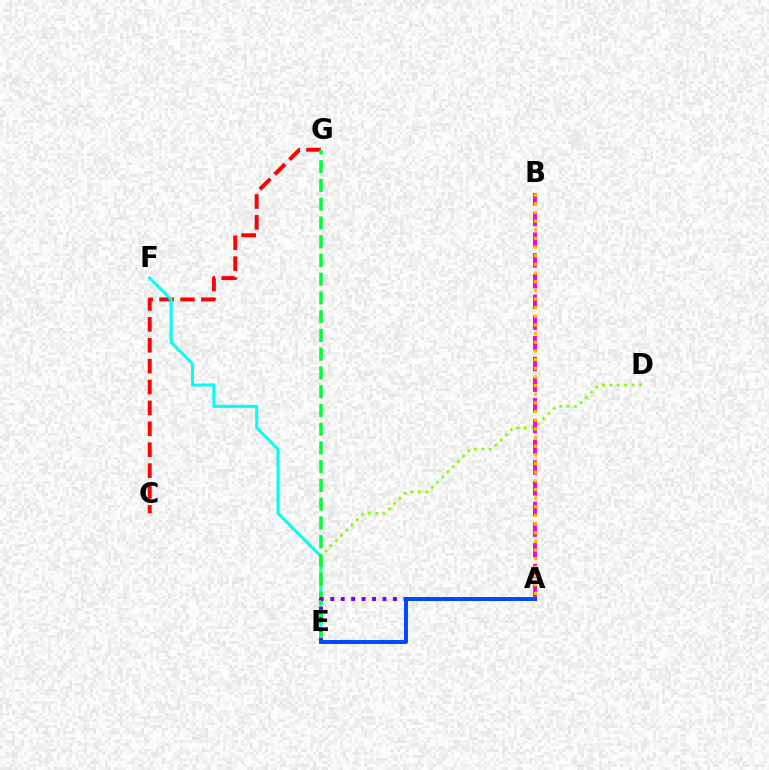{('C', 'G'): [{'color': '#ff0000', 'line_style': 'dashed', 'thickness': 2.84}], ('E', 'F'): [{'color': '#00fff6', 'line_style': 'solid', 'thickness': 2.18}], ('D', 'E'): [{'color': '#84ff00', 'line_style': 'dotted', 'thickness': 2.0}], ('A', 'B'): [{'color': '#ff00cf', 'line_style': 'dashed', 'thickness': 2.81}, {'color': '#ffbd00', 'line_style': 'dotted', 'thickness': 2.35}], ('E', 'G'): [{'color': '#00ff39', 'line_style': 'dashed', 'thickness': 2.55}], ('A', 'E'): [{'color': '#7200ff', 'line_style': 'dotted', 'thickness': 2.84}, {'color': '#004bff', 'line_style': 'solid', 'thickness': 2.85}]}